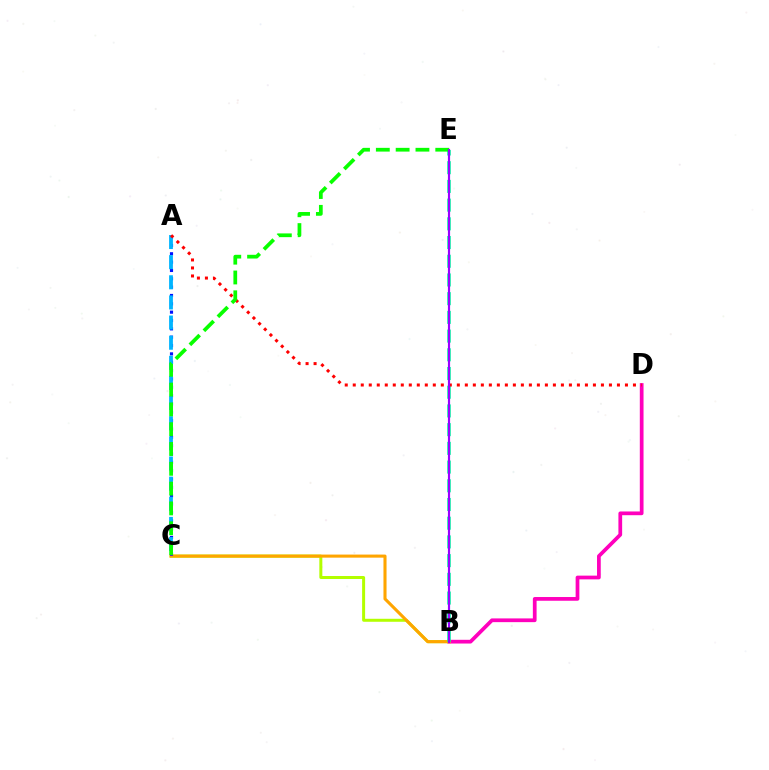{('B', 'C'): [{'color': '#b3ff00', 'line_style': 'solid', 'thickness': 2.16}, {'color': '#ffa500', 'line_style': 'solid', 'thickness': 2.22}], ('B', 'D'): [{'color': '#ff00bd', 'line_style': 'solid', 'thickness': 2.69}], ('A', 'C'): [{'color': '#0010ff', 'line_style': 'dotted', 'thickness': 2.27}, {'color': '#00b5ff', 'line_style': 'dashed', 'thickness': 2.74}], ('B', 'E'): [{'color': '#00ff9d', 'line_style': 'dashed', 'thickness': 2.54}, {'color': '#9b00ff', 'line_style': 'solid', 'thickness': 1.57}], ('A', 'D'): [{'color': '#ff0000', 'line_style': 'dotted', 'thickness': 2.18}], ('C', 'E'): [{'color': '#08ff00', 'line_style': 'dashed', 'thickness': 2.69}]}